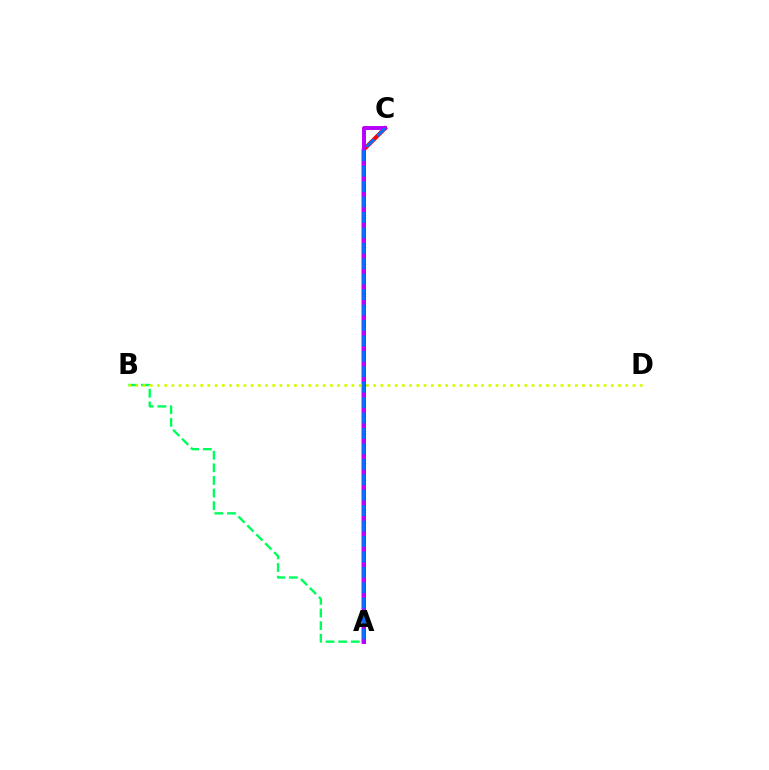{('A', 'B'): [{'color': '#00ff5c', 'line_style': 'dashed', 'thickness': 1.71}], ('A', 'C'): [{'color': '#ff0000', 'line_style': 'solid', 'thickness': 2.96}, {'color': '#b900ff', 'line_style': 'solid', 'thickness': 2.85}, {'color': '#0074ff', 'line_style': 'dashed', 'thickness': 2.1}], ('B', 'D'): [{'color': '#d1ff00', 'line_style': 'dotted', 'thickness': 1.96}]}